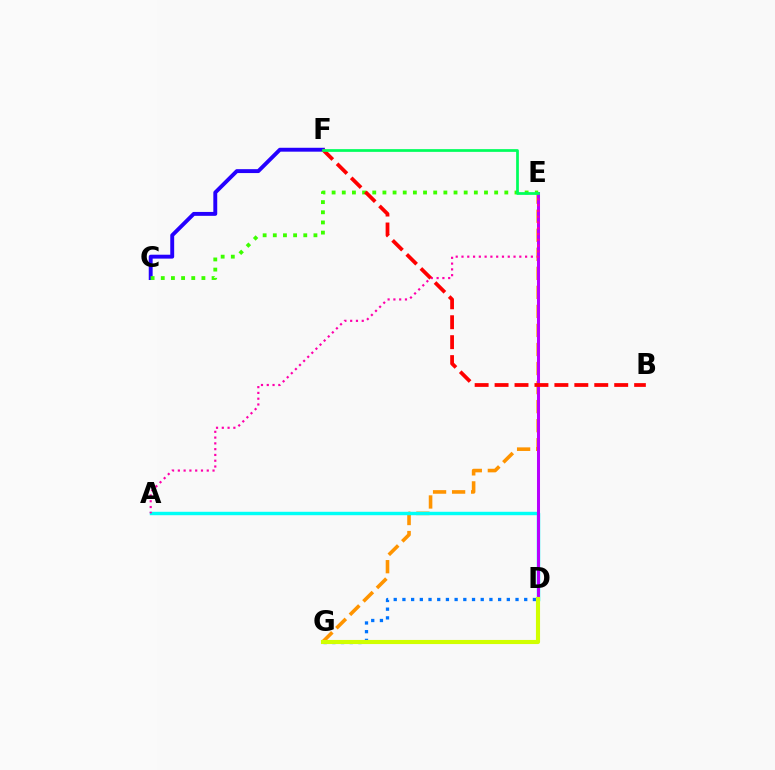{('E', 'G'): [{'color': '#ff9400', 'line_style': 'dashed', 'thickness': 2.59}], ('A', 'D'): [{'color': '#00fff6', 'line_style': 'solid', 'thickness': 2.47}], ('C', 'F'): [{'color': '#2500ff', 'line_style': 'solid', 'thickness': 2.81}], ('D', 'E'): [{'color': '#b900ff', 'line_style': 'solid', 'thickness': 2.18}], ('A', 'E'): [{'color': '#ff00ac', 'line_style': 'dotted', 'thickness': 1.57}], ('C', 'E'): [{'color': '#3dff00', 'line_style': 'dotted', 'thickness': 2.76}], ('B', 'F'): [{'color': '#ff0000', 'line_style': 'dashed', 'thickness': 2.71}], ('E', 'F'): [{'color': '#00ff5c', 'line_style': 'solid', 'thickness': 1.96}], ('D', 'G'): [{'color': '#0074ff', 'line_style': 'dotted', 'thickness': 2.36}, {'color': '#d1ff00', 'line_style': 'solid', 'thickness': 2.96}]}